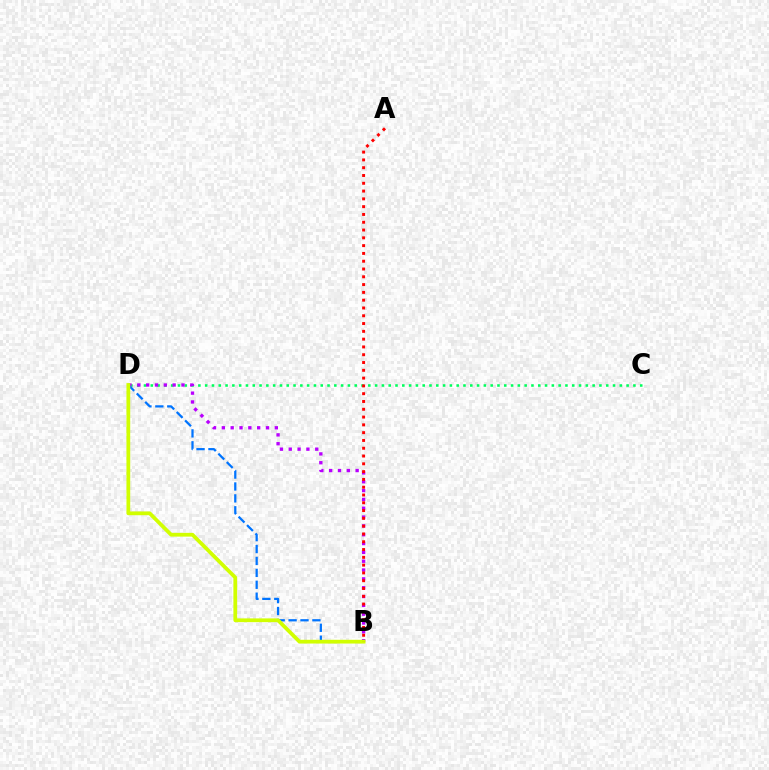{('C', 'D'): [{'color': '#00ff5c', 'line_style': 'dotted', 'thickness': 1.85}], ('B', 'D'): [{'color': '#b900ff', 'line_style': 'dotted', 'thickness': 2.4}, {'color': '#0074ff', 'line_style': 'dashed', 'thickness': 1.62}, {'color': '#d1ff00', 'line_style': 'solid', 'thickness': 2.71}], ('A', 'B'): [{'color': '#ff0000', 'line_style': 'dotted', 'thickness': 2.12}]}